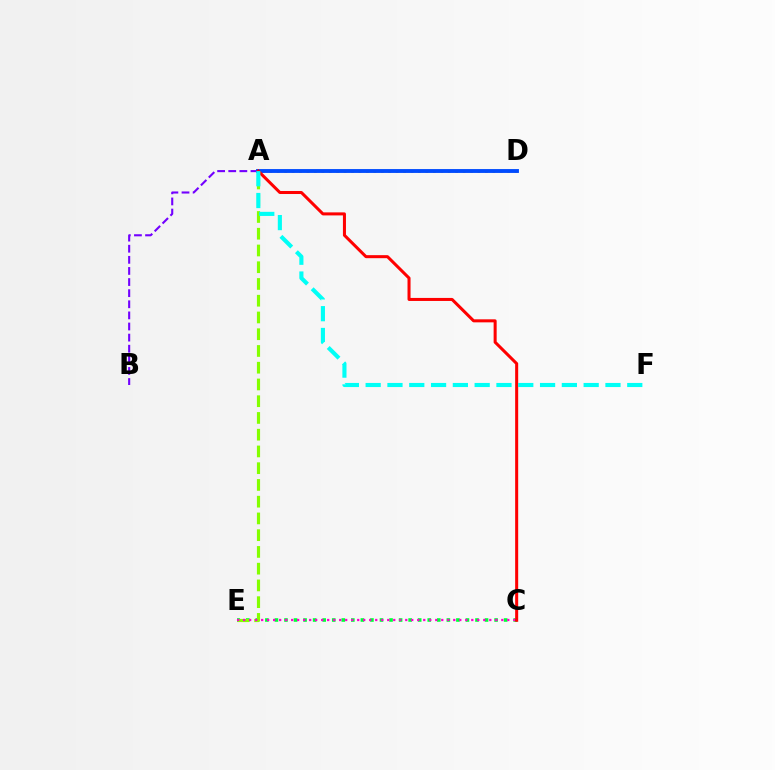{('A', 'D'): [{'color': '#ffbd00', 'line_style': 'dotted', 'thickness': 2.02}, {'color': '#004bff', 'line_style': 'solid', 'thickness': 2.78}], ('C', 'E'): [{'color': '#00ff39', 'line_style': 'dotted', 'thickness': 2.59}, {'color': '#ff00cf', 'line_style': 'dotted', 'thickness': 1.63}], ('A', 'E'): [{'color': '#84ff00', 'line_style': 'dashed', 'thickness': 2.28}], ('A', 'B'): [{'color': '#7200ff', 'line_style': 'dashed', 'thickness': 1.51}], ('A', 'C'): [{'color': '#ff0000', 'line_style': 'solid', 'thickness': 2.18}], ('A', 'F'): [{'color': '#00fff6', 'line_style': 'dashed', 'thickness': 2.96}]}